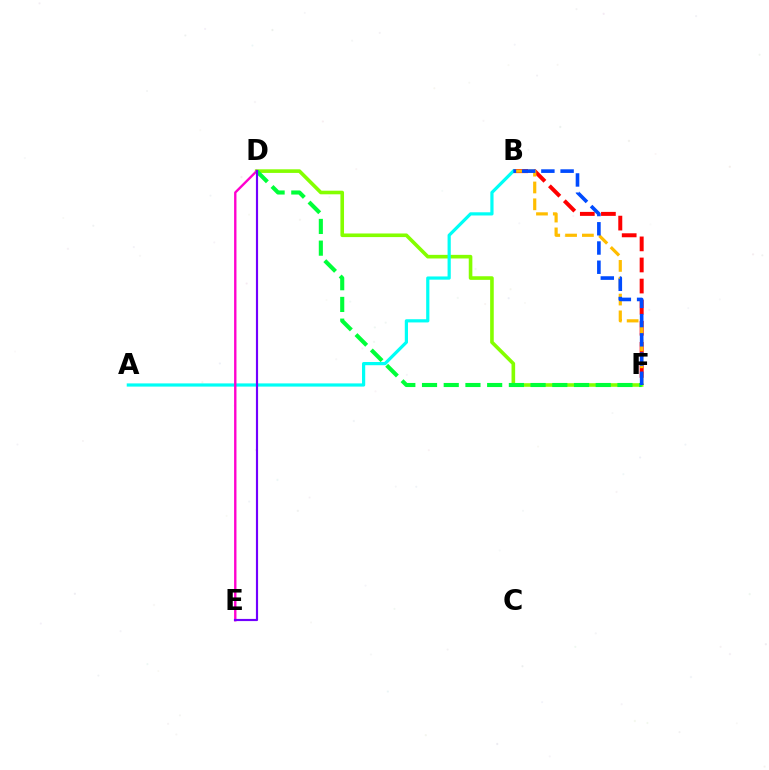{('B', 'F'): [{'color': '#ff0000', 'line_style': 'dashed', 'thickness': 2.86}, {'color': '#ffbd00', 'line_style': 'dashed', 'thickness': 2.29}, {'color': '#004bff', 'line_style': 'dashed', 'thickness': 2.61}], ('D', 'F'): [{'color': '#84ff00', 'line_style': 'solid', 'thickness': 2.6}, {'color': '#00ff39', 'line_style': 'dashed', 'thickness': 2.95}], ('A', 'B'): [{'color': '#00fff6', 'line_style': 'solid', 'thickness': 2.31}], ('D', 'E'): [{'color': '#ff00cf', 'line_style': 'solid', 'thickness': 1.71}, {'color': '#7200ff', 'line_style': 'solid', 'thickness': 1.56}]}